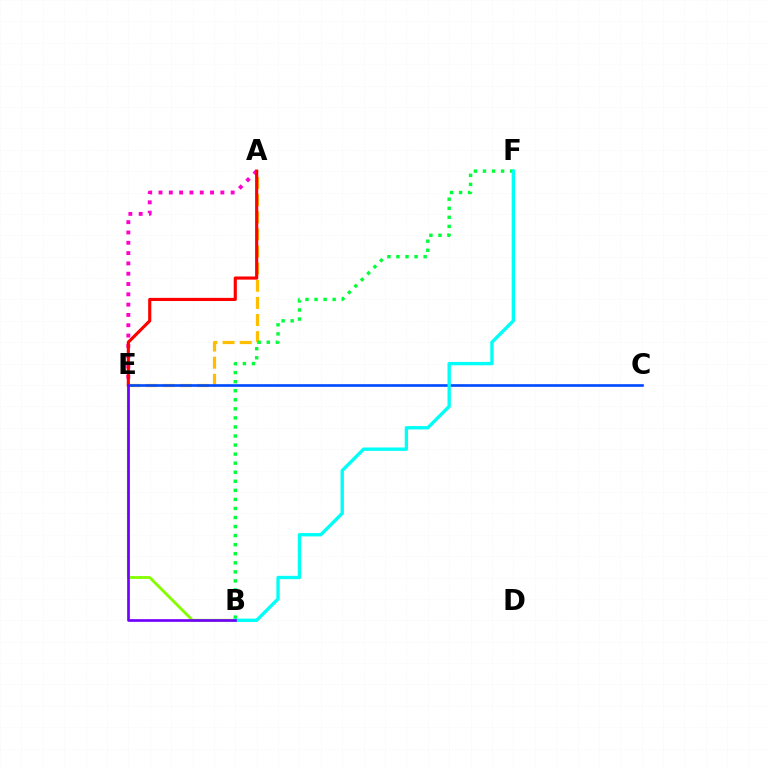{('B', 'E'): [{'color': '#84ff00', 'line_style': 'solid', 'thickness': 2.04}, {'color': '#7200ff', 'line_style': 'solid', 'thickness': 1.93}], ('A', 'E'): [{'color': '#ffbd00', 'line_style': 'dashed', 'thickness': 2.33}, {'color': '#ff00cf', 'line_style': 'dotted', 'thickness': 2.8}, {'color': '#ff0000', 'line_style': 'solid', 'thickness': 2.26}], ('B', 'F'): [{'color': '#00ff39', 'line_style': 'dotted', 'thickness': 2.46}, {'color': '#00fff6', 'line_style': 'solid', 'thickness': 2.42}], ('C', 'E'): [{'color': '#004bff', 'line_style': 'solid', 'thickness': 1.91}]}